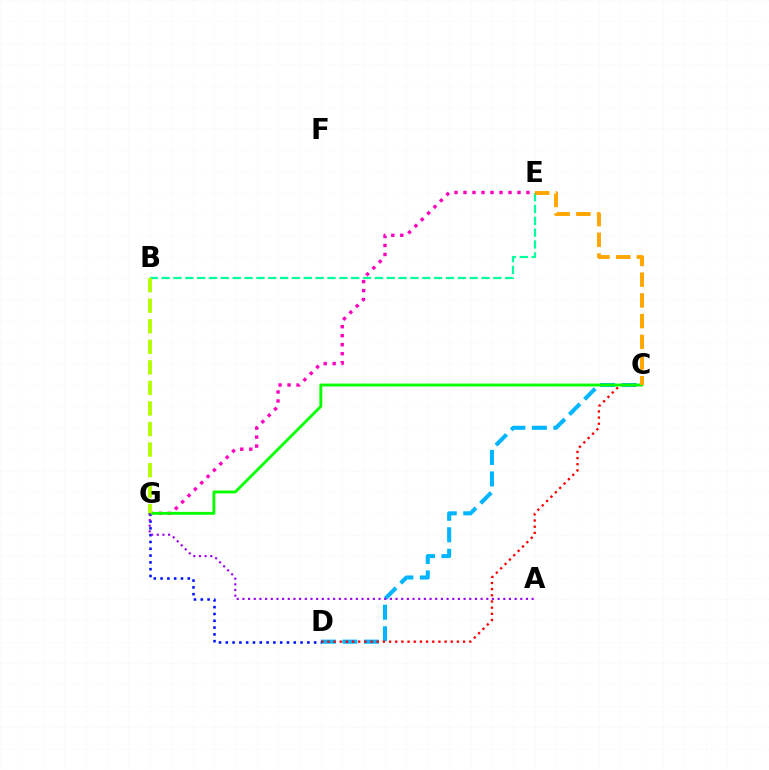{('C', 'D'): [{'color': '#00b5ff', 'line_style': 'dashed', 'thickness': 2.92}, {'color': '#ff0000', 'line_style': 'dotted', 'thickness': 1.68}], ('B', 'E'): [{'color': '#00ff9d', 'line_style': 'dashed', 'thickness': 1.61}], ('D', 'G'): [{'color': '#0010ff', 'line_style': 'dotted', 'thickness': 1.85}], ('E', 'G'): [{'color': '#ff00bd', 'line_style': 'dotted', 'thickness': 2.44}], ('C', 'G'): [{'color': '#08ff00', 'line_style': 'solid', 'thickness': 2.08}], ('A', 'G'): [{'color': '#9b00ff', 'line_style': 'dotted', 'thickness': 1.54}], ('B', 'G'): [{'color': '#b3ff00', 'line_style': 'dashed', 'thickness': 2.79}], ('C', 'E'): [{'color': '#ffa500', 'line_style': 'dashed', 'thickness': 2.81}]}